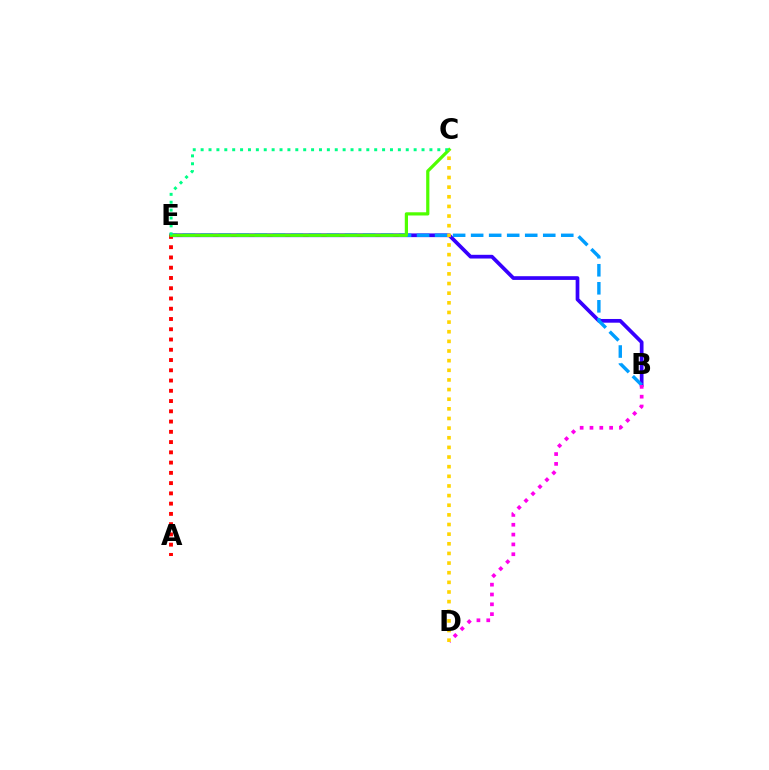{('B', 'E'): [{'color': '#3700ff', 'line_style': 'solid', 'thickness': 2.67}, {'color': '#009eff', 'line_style': 'dashed', 'thickness': 2.45}], ('B', 'D'): [{'color': '#ff00ed', 'line_style': 'dotted', 'thickness': 2.67}], ('A', 'E'): [{'color': '#ff0000', 'line_style': 'dotted', 'thickness': 2.79}], ('C', 'E'): [{'color': '#4fff00', 'line_style': 'solid', 'thickness': 2.31}, {'color': '#00ff86', 'line_style': 'dotted', 'thickness': 2.14}], ('C', 'D'): [{'color': '#ffd500', 'line_style': 'dotted', 'thickness': 2.62}]}